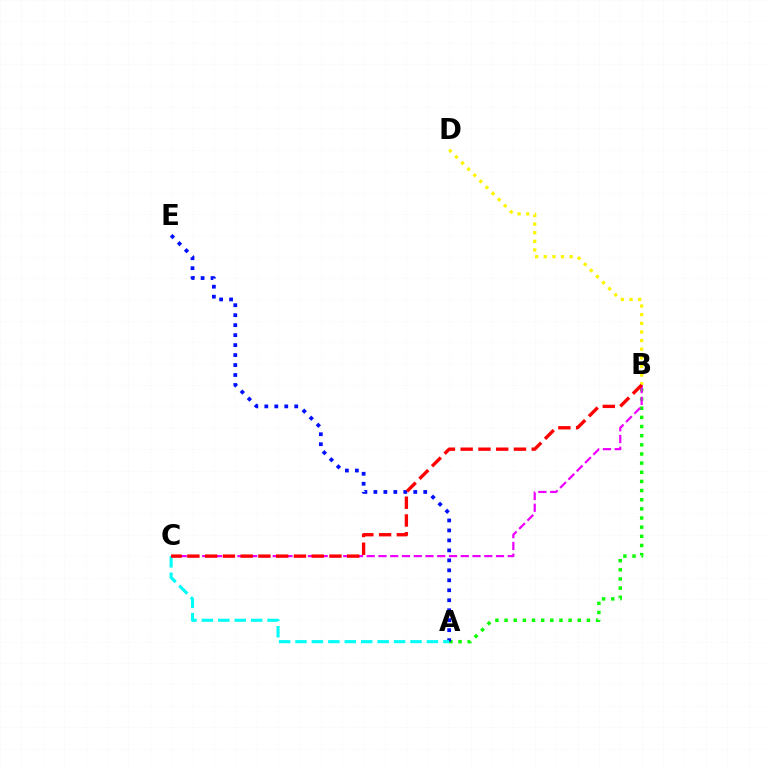{('B', 'D'): [{'color': '#fcf500', 'line_style': 'dotted', 'thickness': 2.34}], ('A', 'B'): [{'color': '#08ff00', 'line_style': 'dotted', 'thickness': 2.49}], ('A', 'E'): [{'color': '#0010ff', 'line_style': 'dotted', 'thickness': 2.71}], ('B', 'C'): [{'color': '#ee00ff', 'line_style': 'dashed', 'thickness': 1.6}, {'color': '#ff0000', 'line_style': 'dashed', 'thickness': 2.41}], ('A', 'C'): [{'color': '#00fff6', 'line_style': 'dashed', 'thickness': 2.23}]}